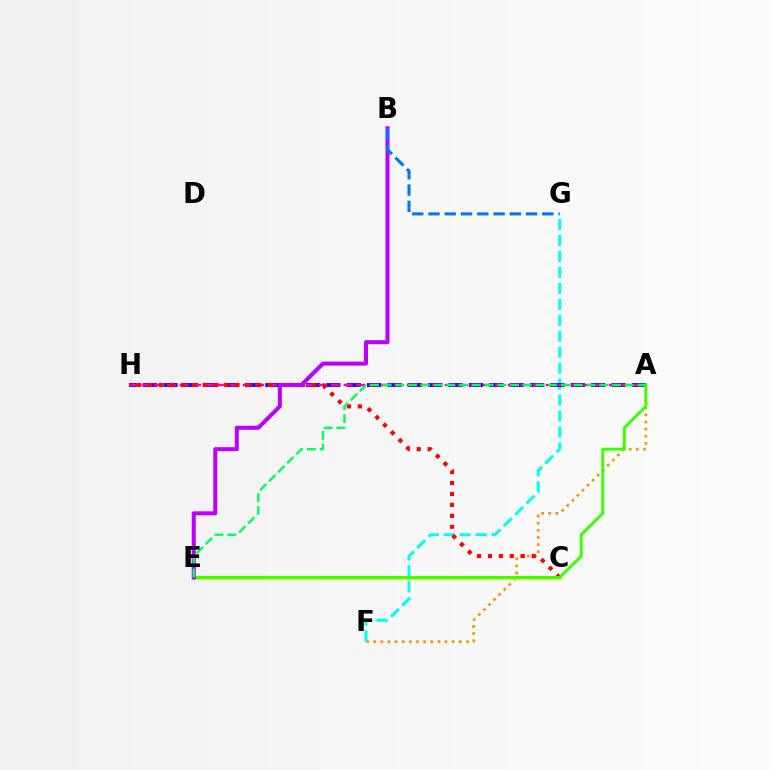{('A', 'F'): [{'color': '#ff9400', 'line_style': 'dotted', 'thickness': 1.94}], ('F', 'G'): [{'color': '#00fff6', 'line_style': 'dashed', 'thickness': 2.17}], ('A', 'H'): [{'color': '#2500ff', 'line_style': 'dashed', 'thickness': 2.77}, {'color': '#ff00ac', 'line_style': 'dashed', 'thickness': 1.72}], ('C', 'E'): [{'color': '#d1ff00', 'line_style': 'solid', 'thickness': 1.86}], ('C', 'H'): [{'color': '#ff0000', 'line_style': 'dotted', 'thickness': 2.97}], ('A', 'E'): [{'color': '#3dff00', 'line_style': 'solid', 'thickness': 2.14}, {'color': '#00ff5c', 'line_style': 'dashed', 'thickness': 1.73}], ('B', 'E'): [{'color': '#b900ff', 'line_style': 'solid', 'thickness': 2.9}], ('B', 'G'): [{'color': '#0074ff', 'line_style': 'dashed', 'thickness': 2.21}]}